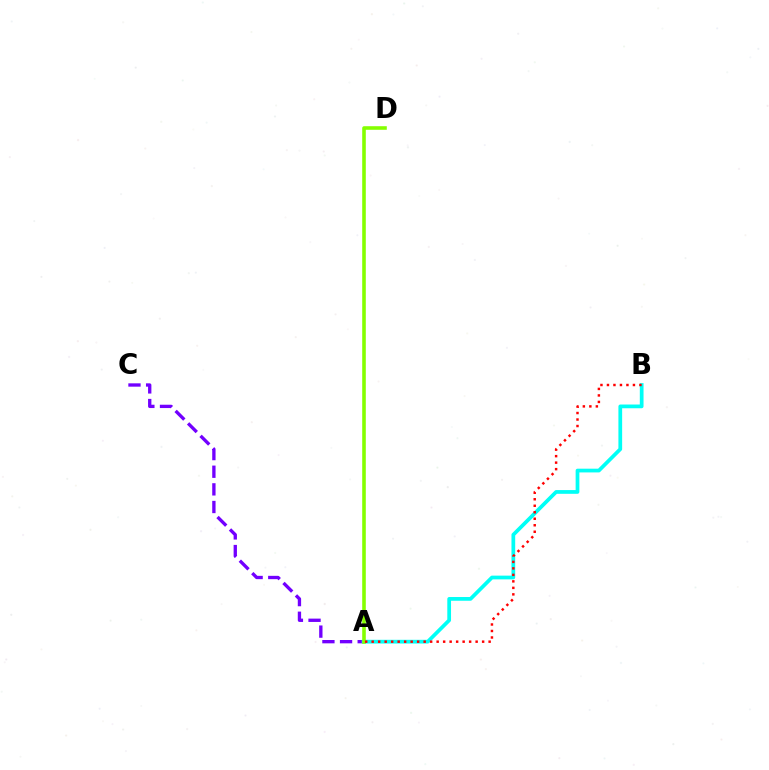{('A', 'C'): [{'color': '#7200ff', 'line_style': 'dashed', 'thickness': 2.4}], ('A', 'B'): [{'color': '#00fff6', 'line_style': 'solid', 'thickness': 2.69}, {'color': '#ff0000', 'line_style': 'dotted', 'thickness': 1.77}], ('A', 'D'): [{'color': '#84ff00', 'line_style': 'solid', 'thickness': 2.58}]}